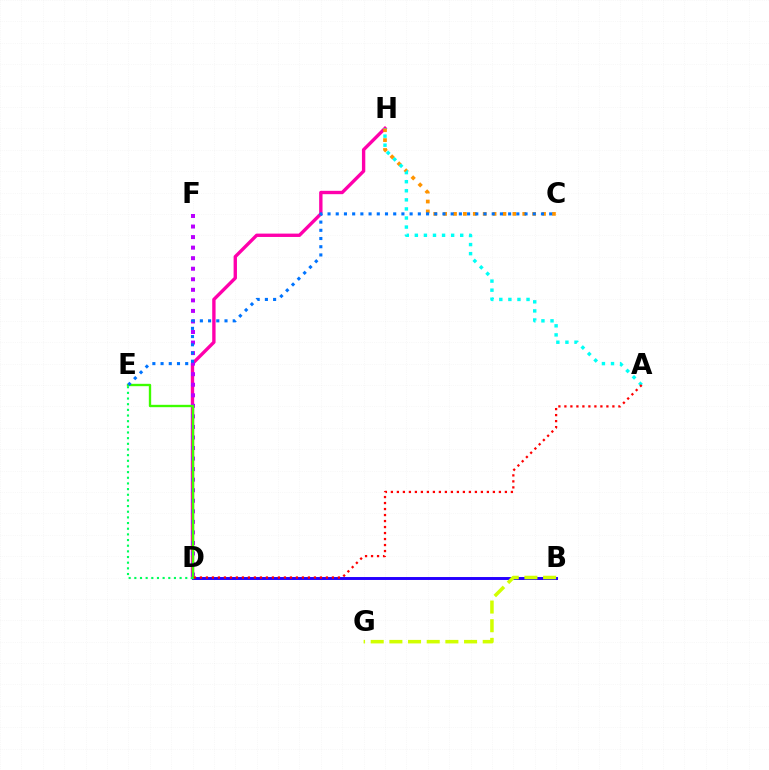{('D', 'H'): [{'color': '#ff00ac', 'line_style': 'solid', 'thickness': 2.42}], ('D', 'F'): [{'color': '#b900ff', 'line_style': 'dotted', 'thickness': 2.87}], ('C', 'H'): [{'color': '#ff9400', 'line_style': 'dotted', 'thickness': 2.69}], ('B', 'D'): [{'color': '#2500ff', 'line_style': 'solid', 'thickness': 2.11}], ('D', 'E'): [{'color': '#3dff00', 'line_style': 'solid', 'thickness': 1.7}, {'color': '#00ff5c', 'line_style': 'dotted', 'thickness': 1.54}], ('B', 'G'): [{'color': '#d1ff00', 'line_style': 'dashed', 'thickness': 2.54}], ('C', 'E'): [{'color': '#0074ff', 'line_style': 'dotted', 'thickness': 2.23}], ('A', 'H'): [{'color': '#00fff6', 'line_style': 'dotted', 'thickness': 2.47}], ('A', 'D'): [{'color': '#ff0000', 'line_style': 'dotted', 'thickness': 1.63}]}